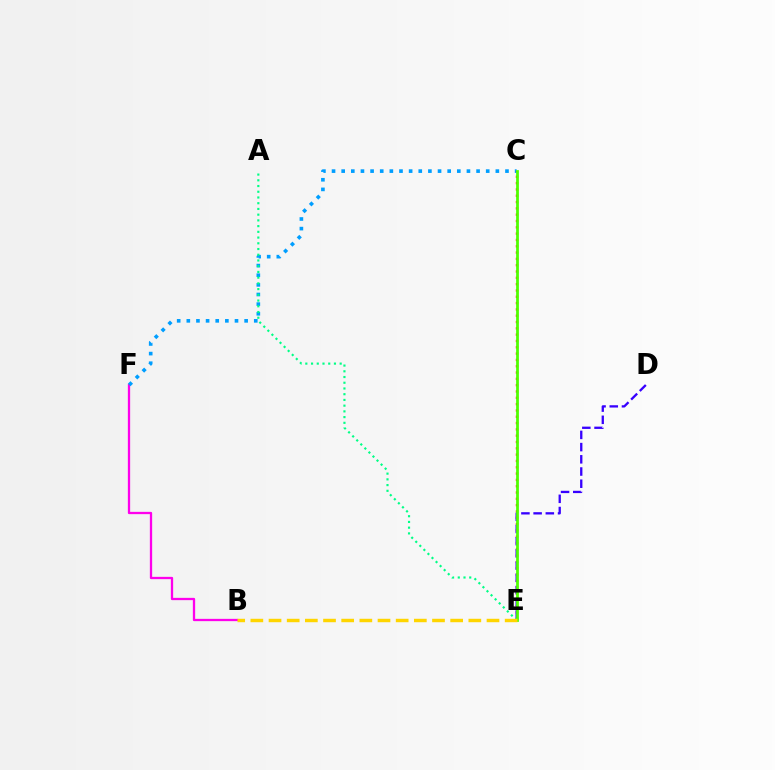{('B', 'F'): [{'color': '#ff00ed', 'line_style': 'solid', 'thickness': 1.65}], ('C', 'F'): [{'color': '#009eff', 'line_style': 'dotted', 'thickness': 2.62}], ('C', 'E'): [{'color': '#ff0000', 'line_style': 'dotted', 'thickness': 1.72}, {'color': '#4fff00', 'line_style': 'solid', 'thickness': 1.99}], ('D', 'E'): [{'color': '#3700ff', 'line_style': 'dashed', 'thickness': 1.66}], ('A', 'E'): [{'color': '#00ff86', 'line_style': 'dotted', 'thickness': 1.56}], ('B', 'E'): [{'color': '#ffd500', 'line_style': 'dashed', 'thickness': 2.47}]}